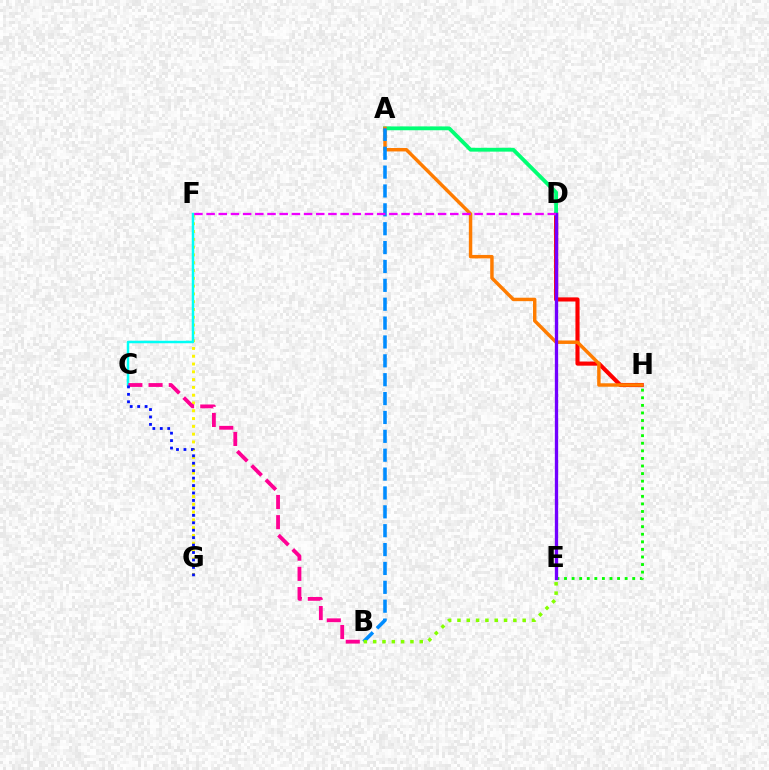{('D', 'H'): [{'color': '#ff0000', 'line_style': 'solid', 'thickness': 2.97}], ('A', 'D'): [{'color': '#00ff74', 'line_style': 'solid', 'thickness': 2.76}], ('F', 'G'): [{'color': '#fcf500', 'line_style': 'dotted', 'thickness': 2.12}], ('A', 'H'): [{'color': '#ff7c00', 'line_style': 'solid', 'thickness': 2.48}], ('E', 'H'): [{'color': '#08ff00', 'line_style': 'dotted', 'thickness': 2.06}], ('A', 'B'): [{'color': '#008cff', 'line_style': 'dashed', 'thickness': 2.56}], ('C', 'F'): [{'color': '#00fff6', 'line_style': 'solid', 'thickness': 1.8}], ('D', 'E'): [{'color': '#7200ff', 'line_style': 'solid', 'thickness': 2.4}], ('B', 'C'): [{'color': '#ff0094', 'line_style': 'dashed', 'thickness': 2.74}], ('B', 'E'): [{'color': '#84ff00', 'line_style': 'dotted', 'thickness': 2.53}], ('C', 'G'): [{'color': '#0010ff', 'line_style': 'dotted', 'thickness': 2.02}], ('D', 'F'): [{'color': '#ee00ff', 'line_style': 'dashed', 'thickness': 1.66}]}